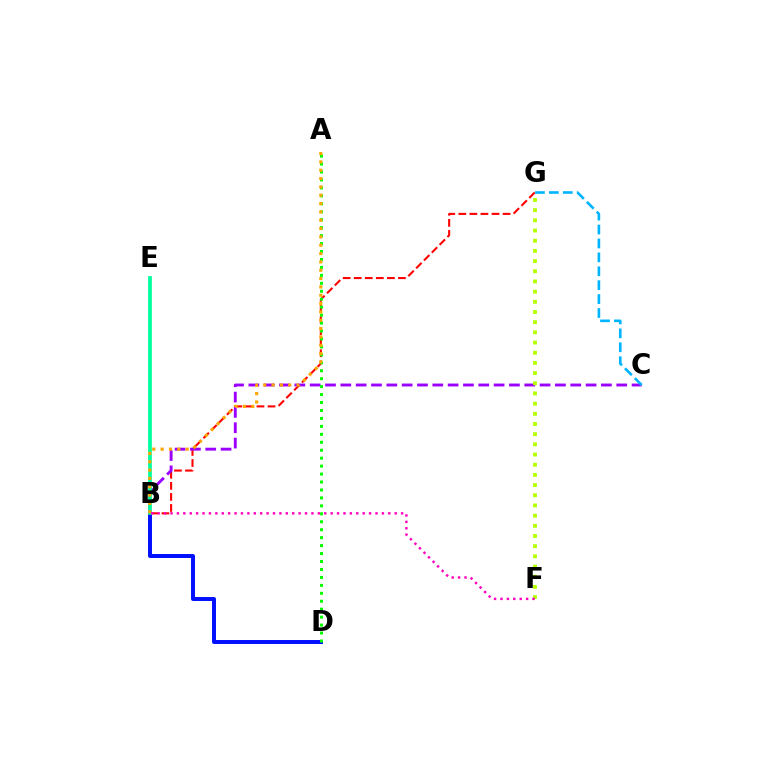{('B', 'G'): [{'color': '#ff0000', 'line_style': 'dashed', 'thickness': 1.5}], ('B', 'D'): [{'color': '#0010ff', 'line_style': 'solid', 'thickness': 2.86}], ('B', 'C'): [{'color': '#9b00ff', 'line_style': 'dashed', 'thickness': 2.08}], ('A', 'D'): [{'color': '#08ff00', 'line_style': 'dotted', 'thickness': 2.16}], ('B', 'E'): [{'color': '#00ff9d', 'line_style': 'solid', 'thickness': 2.66}], ('F', 'G'): [{'color': '#b3ff00', 'line_style': 'dotted', 'thickness': 2.77}], ('A', 'B'): [{'color': '#ffa500', 'line_style': 'dotted', 'thickness': 2.26}], ('C', 'G'): [{'color': '#00b5ff', 'line_style': 'dashed', 'thickness': 1.89}], ('B', 'F'): [{'color': '#ff00bd', 'line_style': 'dotted', 'thickness': 1.74}]}